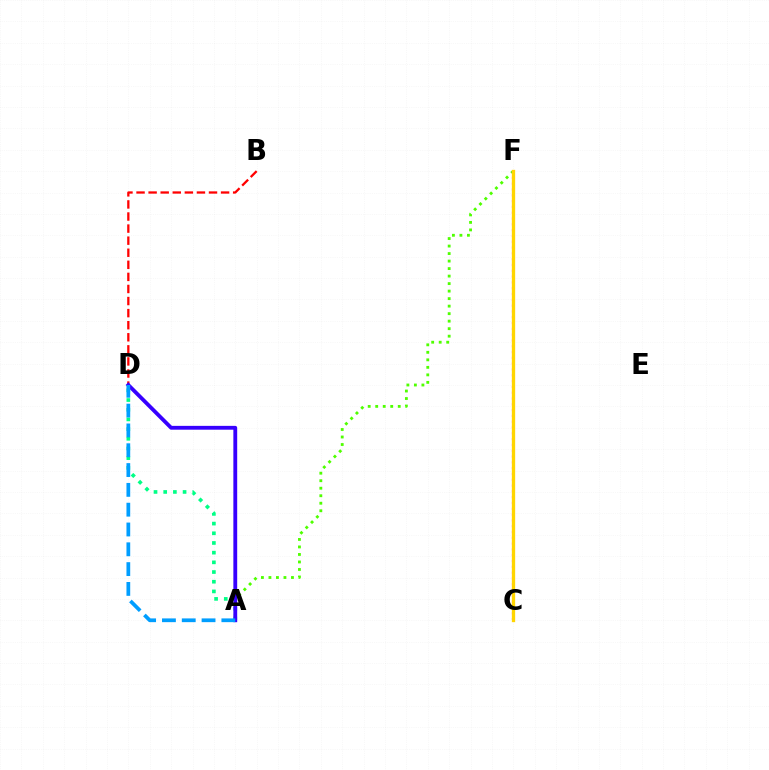{('B', 'D'): [{'color': '#ff0000', 'line_style': 'dashed', 'thickness': 1.64}], ('A', 'D'): [{'color': '#00ff86', 'line_style': 'dotted', 'thickness': 2.63}, {'color': '#3700ff', 'line_style': 'solid', 'thickness': 2.75}, {'color': '#009eff', 'line_style': 'dashed', 'thickness': 2.69}], ('A', 'F'): [{'color': '#4fff00', 'line_style': 'dotted', 'thickness': 2.04}], ('C', 'F'): [{'color': '#ff00ed', 'line_style': 'dotted', 'thickness': 1.58}, {'color': '#ffd500', 'line_style': 'solid', 'thickness': 2.38}]}